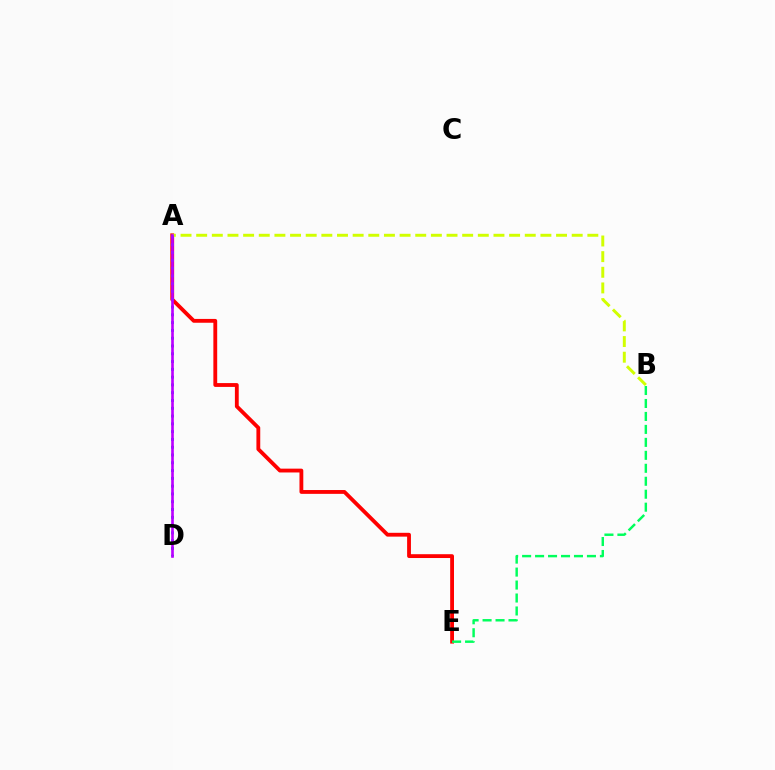{('A', 'E'): [{'color': '#ff0000', 'line_style': 'solid', 'thickness': 2.75}], ('B', 'E'): [{'color': '#00ff5c', 'line_style': 'dashed', 'thickness': 1.76}], ('A', 'B'): [{'color': '#d1ff00', 'line_style': 'dashed', 'thickness': 2.13}], ('A', 'D'): [{'color': '#0074ff', 'line_style': 'dotted', 'thickness': 2.12}, {'color': '#b900ff', 'line_style': 'solid', 'thickness': 1.89}]}